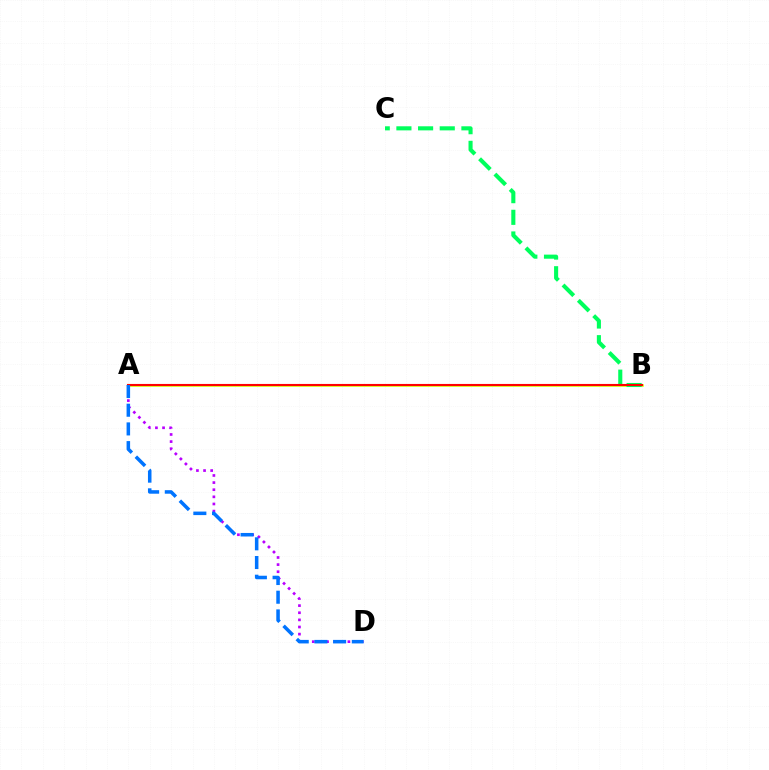{('A', 'D'): [{'color': '#b900ff', 'line_style': 'dotted', 'thickness': 1.94}, {'color': '#0074ff', 'line_style': 'dashed', 'thickness': 2.54}], ('A', 'B'): [{'color': '#d1ff00', 'line_style': 'solid', 'thickness': 1.85}, {'color': '#ff0000', 'line_style': 'solid', 'thickness': 1.51}], ('B', 'C'): [{'color': '#00ff5c', 'line_style': 'dashed', 'thickness': 2.94}]}